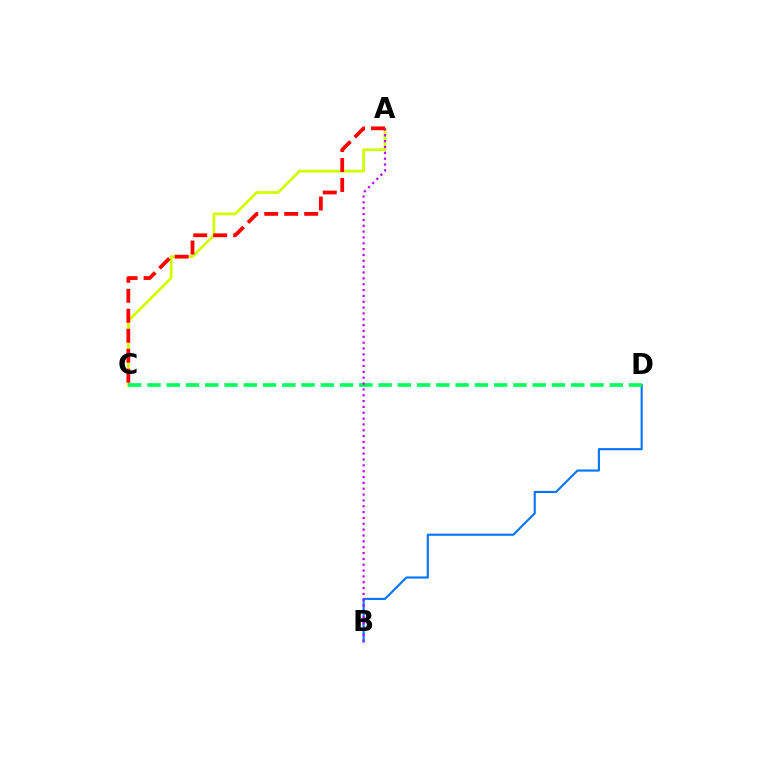{('B', 'D'): [{'color': '#0074ff', 'line_style': 'solid', 'thickness': 1.52}], ('A', 'C'): [{'color': '#d1ff00', 'line_style': 'solid', 'thickness': 2.0}, {'color': '#ff0000', 'line_style': 'dashed', 'thickness': 2.71}], ('C', 'D'): [{'color': '#00ff5c', 'line_style': 'dashed', 'thickness': 2.62}], ('A', 'B'): [{'color': '#b900ff', 'line_style': 'dotted', 'thickness': 1.59}]}